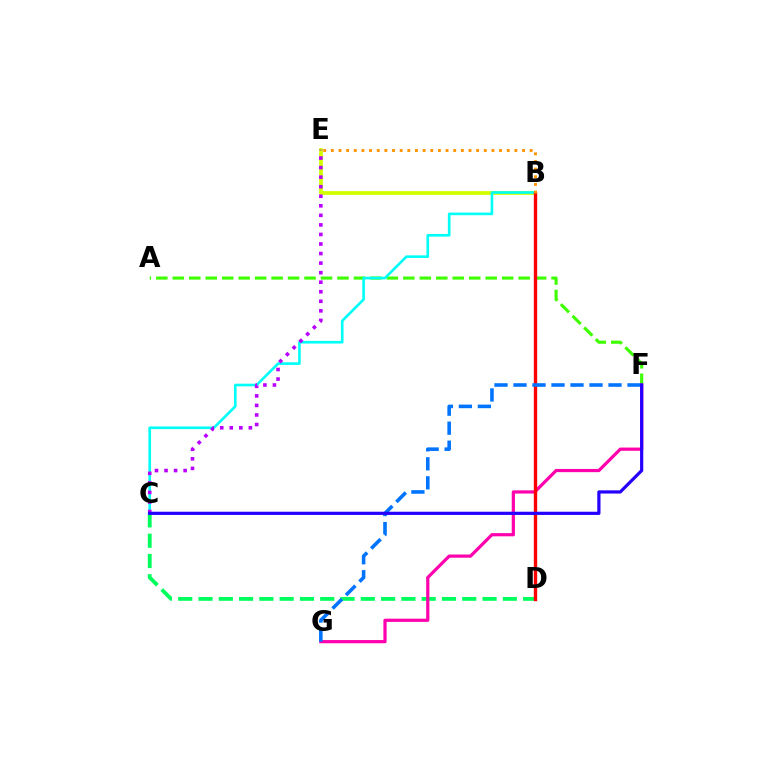{('B', 'E'): [{'color': '#d1ff00', 'line_style': 'solid', 'thickness': 2.72}, {'color': '#ff9400', 'line_style': 'dotted', 'thickness': 2.08}], ('C', 'D'): [{'color': '#00ff5c', 'line_style': 'dashed', 'thickness': 2.76}], ('A', 'F'): [{'color': '#3dff00', 'line_style': 'dashed', 'thickness': 2.24}], ('F', 'G'): [{'color': '#ff00ac', 'line_style': 'solid', 'thickness': 2.31}, {'color': '#0074ff', 'line_style': 'dashed', 'thickness': 2.58}], ('B', 'C'): [{'color': '#00fff6', 'line_style': 'solid', 'thickness': 1.9}], ('C', 'E'): [{'color': '#b900ff', 'line_style': 'dotted', 'thickness': 2.59}], ('B', 'D'): [{'color': '#ff0000', 'line_style': 'solid', 'thickness': 2.42}], ('C', 'F'): [{'color': '#2500ff', 'line_style': 'solid', 'thickness': 2.31}]}